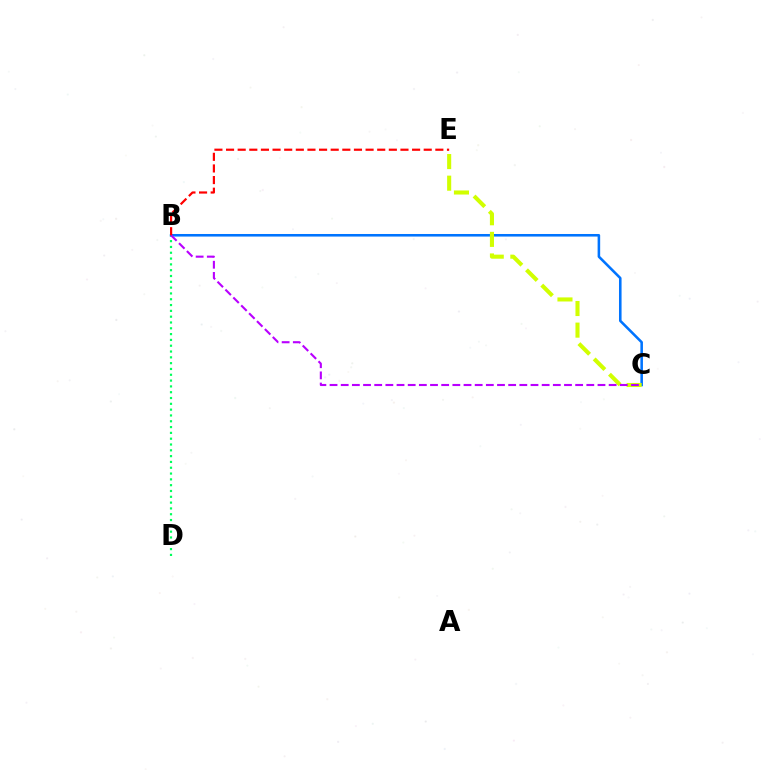{('B', 'D'): [{'color': '#00ff5c', 'line_style': 'dotted', 'thickness': 1.58}], ('B', 'C'): [{'color': '#0074ff', 'line_style': 'solid', 'thickness': 1.85}, {'color': '#b900ff', 'line_style': 'dashed', 'thickness': 1.52}], ('C', 'E'): [{'color': '#d1ff00', 'line_style': 'dashed', 'thickness': 2.94}], ('B', 'E'): [{'color': '#ff0000', 'line_style': 'dashed', 'thickness': 1.58}]}